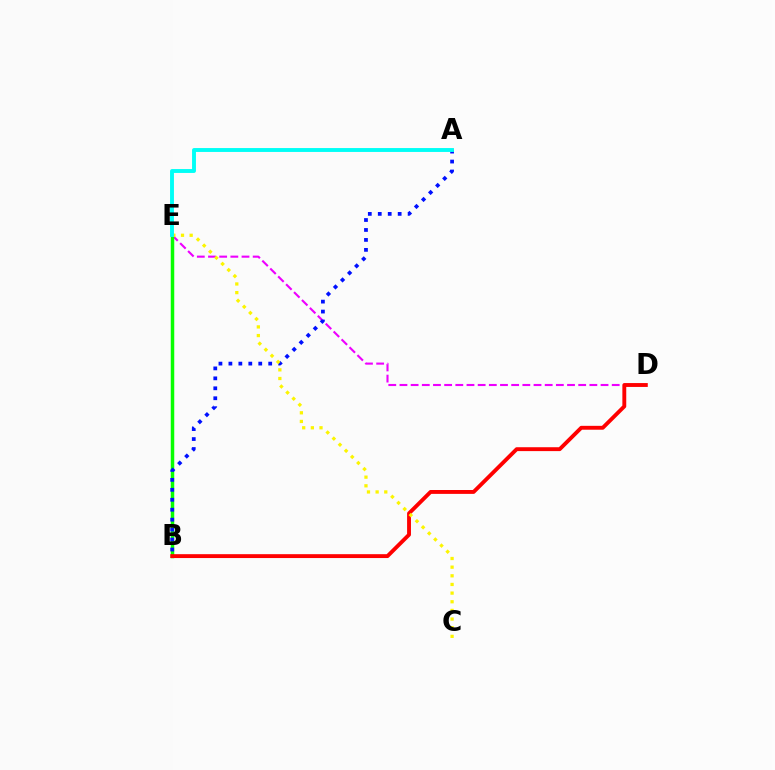{('D', 'E'): [{'color': '#ee00ff', 'line_style': 'dashed', 'thickness': 1.52}], ('B', 'E'): [{'color': '#08ff00', 'line_style': 'solid', 'thickness': 2.51}], ('B', 'D'): [{'color': '#ff0000', 'line_style': 'solid', 'thickness': 2.79}], ('A', 'B'): [{'color': '#0010ff', 'line_style': 'dotted', 'thickness': 2.7}], ('C', 'E'): [{'color': '#fcf500', 'line_style': 'dotted', 'thickness': 2.35}], ('A', 'E'): [{'color': '#00fff6', 'line_style': 'solid', 'thickness': 2.8}]}